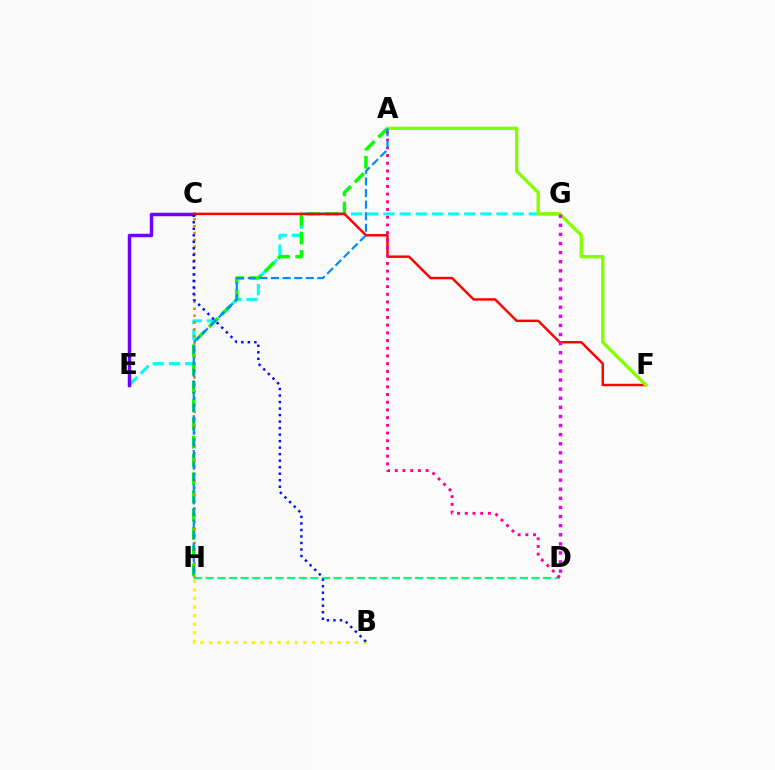{('E', 'G'): [{'color': '#00fff6', 'line_style': 'dashed', 'thickness': 2.19}], ('B', 'H'): [{'color': '#fcf500', 'line_style': 'dotted', 'thickness': 2.33}], ('A', 'H'): [{'color': '#08ff00', 'line_style': 'dashed', 'thickness': 2.48}, {'color': '#008cff', 'line_style': 'dashed', 'thickness': 1.58}], ('C', 'H'): [{'color': '#ff7c00', 'line_style': 'dotted', 'thickness': 1.87}], ('C', 'E'): [{'color': '#7200ff', 'line_style': 'solid', 'thickness': 2.5}], ('D', 'H'): [{'color': '#00ff74', 'line_style': 'dashed', 'thickness': 1.58}], ('C', 'F'): [{'color': '#ff0000', 'line_style': 'solid', 'thickness': 1.76}], ('A', 'D'): [{'color': '#ff0094', 'line_style': 'dotted', 'thickness': 2.09}], ('B', 'C'): [{'color': '#0010ff', 'line_style': 'dotted', 'thickness': 1.77}], ('A', 'F'): [{'color': '#84ff00', 'line_style': 'solid', 'thickness': 2.4}], ('D', 'G'): [{'color': '#ee00ff', 'line_style': 'dotted', 'thickness': 2.47}]}